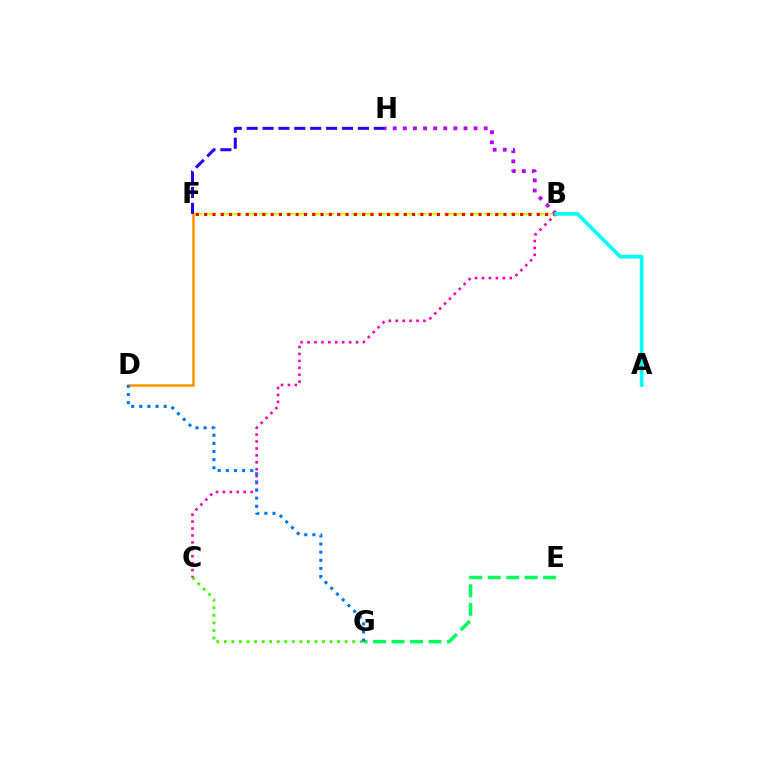{('B', 'F'): [{'color': '#d1ff00', 'line_style': 'dashed', 'thickness': 1.79}, {'color': '#ff0000', 'line_style': 'dotted', 'thickness': 2.26}], ('C', 'G'): [{'color': '#3dff00', 'line_style': 'dotted', 'thickness': 2.05}], ('D', 'F'): [{'color': '#ff9400', 'line_style': 'solid', 'thickness': 1.82}], ('E', 'G'): [{'color': '#00ff5c', 'line_style': 'dashed', 'thickness': 2.51}], ('B', 'C'): [{'color': '#ff00ac', 'line_style': 'dotted', 'thickness': 1.88}], ('B', 'H'): [{'color': '#b900ff', 'line_style': 'dotted', 'thickness': 2.75}], ('F', 'H'): [{'color': '#2500ff', 'line_style': 'dashed', 'thickness': 2.16}], ('D', 'G'): [{'color': '#0074ff', 'line_style': 'dotted', 'thickness': 2.21}], ('A', 'B'): [{'color': '#00fff6', 'line_style': 'solid', 'thickness': 2.64}]}